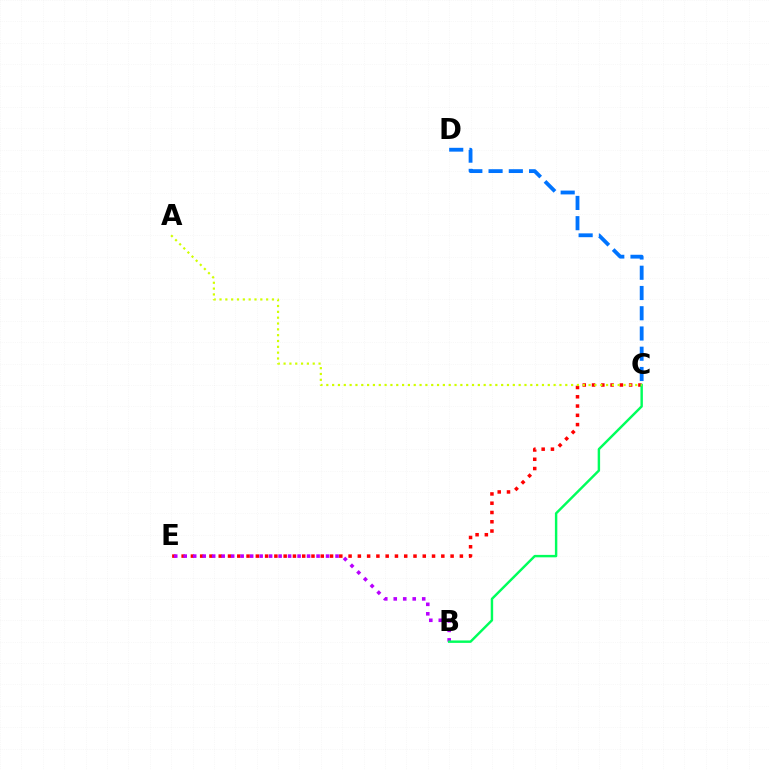{('C', 'D'): [{'color': '#0074ff', 'line_style': 'dashed', 'thickness': 2.75}], ('C', 'E'): [{'color': '#ff0000', 'line_style': 'dotted', 'thickness': 2.52}], ('B', 'E'): [{'color': '#b900ff', 'line_style': 'dotted', 'thickness': 2.58}], ('B', 'C'): [{'color': '#00ff5c', 'line_style': 'solid', 'thickness': 1.75}], ('A', 'C'): [{'color': '#d1ff00', 'line_style': 'dotted', 'thickness': 1.58}]}